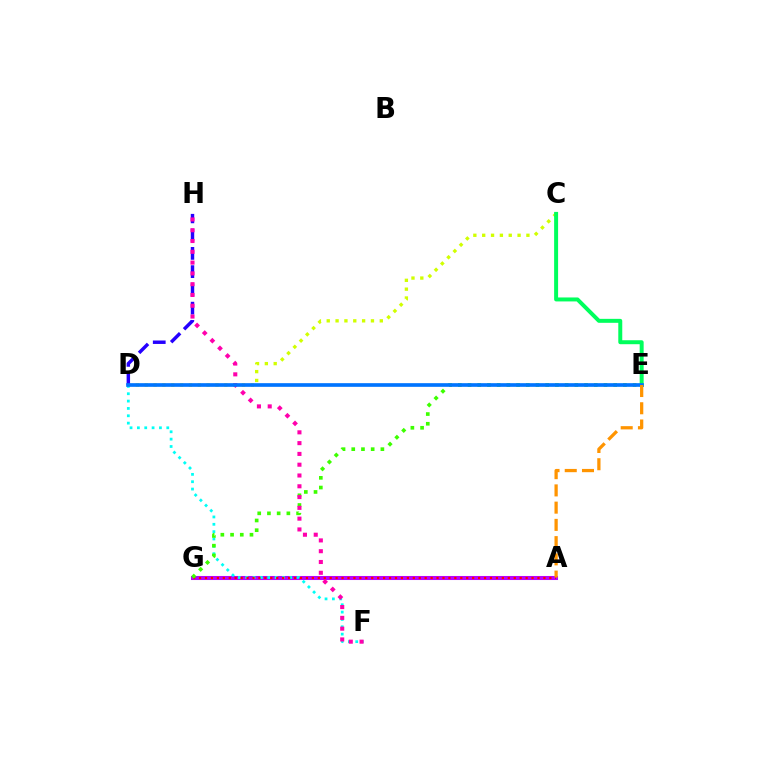{('A', 'G'): [{'color': '#b900ff', 'line_style': 'solid', 'thickness': 2.92}, {'color': '#ff0000', 'line_style': 'dotted', 'thickness': 1.61}], ('C', 'D'): [{'color': '#d1ff00', 'line_style': 'dotted', 'thickness': 2.4}], ('D', 'F'): [{'color': '#00fff6', 'line_style': 'dotted', 'thickness': 2.0}], ('E', 'G'): [{'color': '#3dff00', 'line_style': 'dotted', 'thickness': 2.64}], ('C', 'E'): [{'color': '#00ff5c', 'line_style': 'solid', 'thickness': 2.86}], ('D', 'H'): [{'color': '#2500ff', 'line_style': 'dashed', 'thickness': 2.48}], ('F', 'H'): [{'color': '#ff00ac', 'line_style': 'dotted', 'thickness': 2.93}], ('D', 'E'): [{'color': '#0074ff', 'line_style': 'solid', 'thickness': 2.64}], ('A', 'E'): [{'color': '#ff9400', 'line_style': 'dashed', 'thickness': 2.34}]}